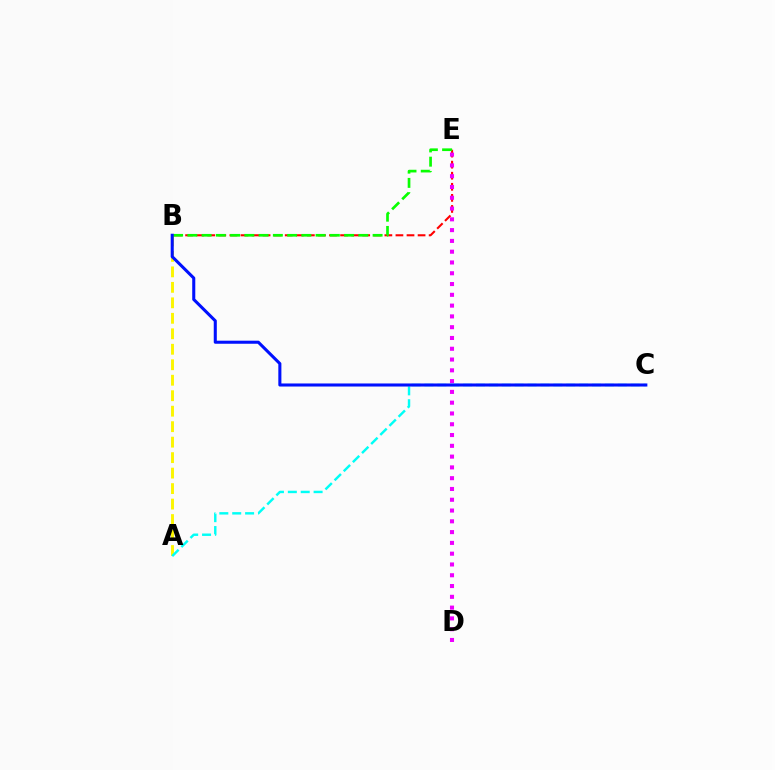{('A', 'B'): [{'color': '#fcf500', 'line_style': 'dashed', 'thickness': 2.1}], ('A', 'C'): [{'color': '#00fff6', 'line_style': 'dashed', 'thickness': 1.75}], ('B', 'E'): [{'color': '#ff0000', 'line_style': 'dashed', 'thickness': 1.5}, {'color': '#08ff00', 'line_style': 'dashed', 'thickness': 1.94}], ('D', 'E'): [{'color': '#ee00ff', 'line_style': 'dotted', 'thickness': 2.93}], ('B', 'C'): [{'color': '#0010ff', 'line_style': 'solid', 'thickness': 2.2}]}